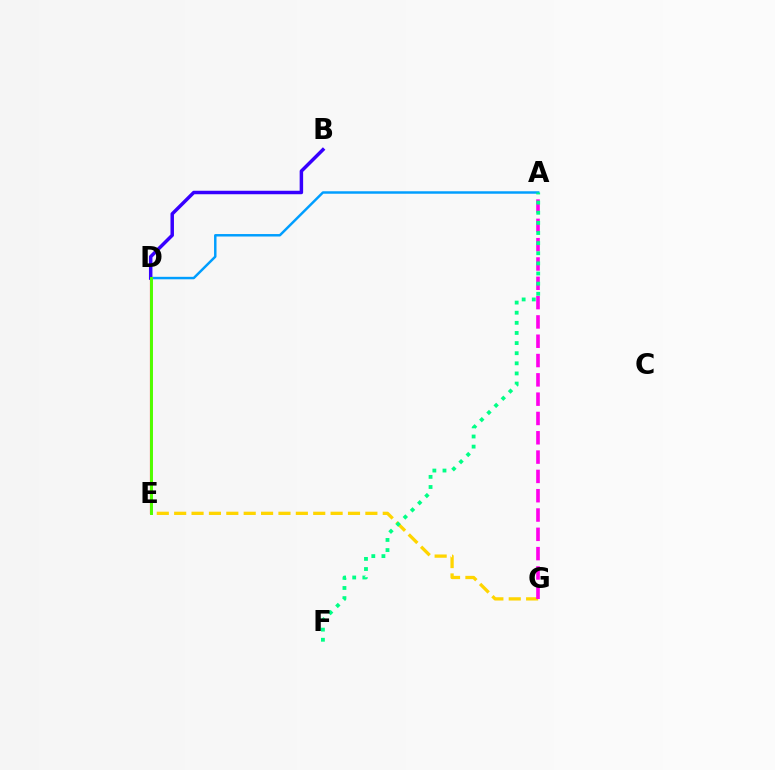{('E', 'G'): [{'color': '#ffd500', 'line_style': 'dashed', 'thickness': 2.36}], ('A', 'G'): [{'color': '#ff00ed', 'line_style': 'dashed', 'thickness': 2.62}], ('D', 'E'): [{'color': '#ff0000', 'line_style': 'solid', 'thickness': 1.55}, {'color': '#4fff00', 'line_style': 'solid', 'thickness': 2.13}], ('A', 'D'): [{'color': '#009eff', 'line_style': 'solid', 'thickness': 1.78}], ('B', 'D'): [{'color': '#3700ff', 'line_style': 'solid', 'thickness': 2.5}], ('A', 'F'): [{'color': '#00ff86', 'line_style': 'dotted', 'thickness': 2.75}]}